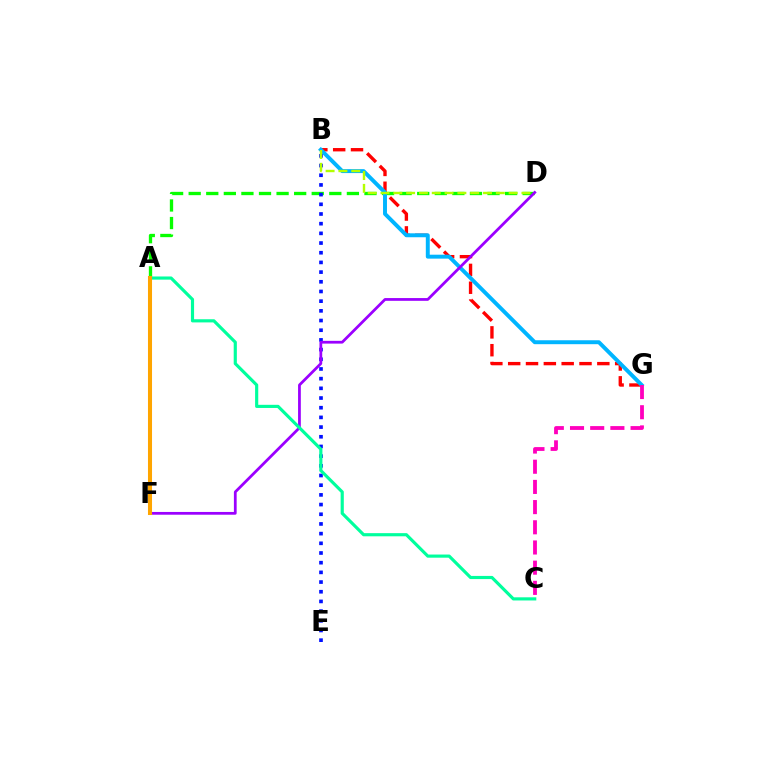{('B', 'G'): [{'color': '#ff0000', 'line_style': 'dashed', 'thickness': 2.42}, {'color': '#00b5ff', 'line_style': 'solid', 'thickness': 2.83}], ('A', 'D'): [{'color': '#08ff00', 'line_style': 'dashed', 'thickness': 2.39}], ('B', 'E'): [{'color': '#0010ff', 'line_style': 'dotted', 'thickness': 2.63}], ('B', 'D'): [{'color': '#b3ff00', 'line_style': 'dashed', 'thickness': 1.74}], ('D', 'F'): [{'color': '#9b00ff', 'line_style': 'solid', 'thickness': 1.99}], ('A', 'C'): [{'color': '#00ff9d', 'line_style': 'solid', 'thickness': 2.27}], ('A', 'F'): [{'color': '#ffa500', 'line_style': 'solid', 'thickness': 2.92}], ('C', 'G'): [{'color': '#ff00bd', 'line_style': 'dashed', 'thickness': 2.74}]}